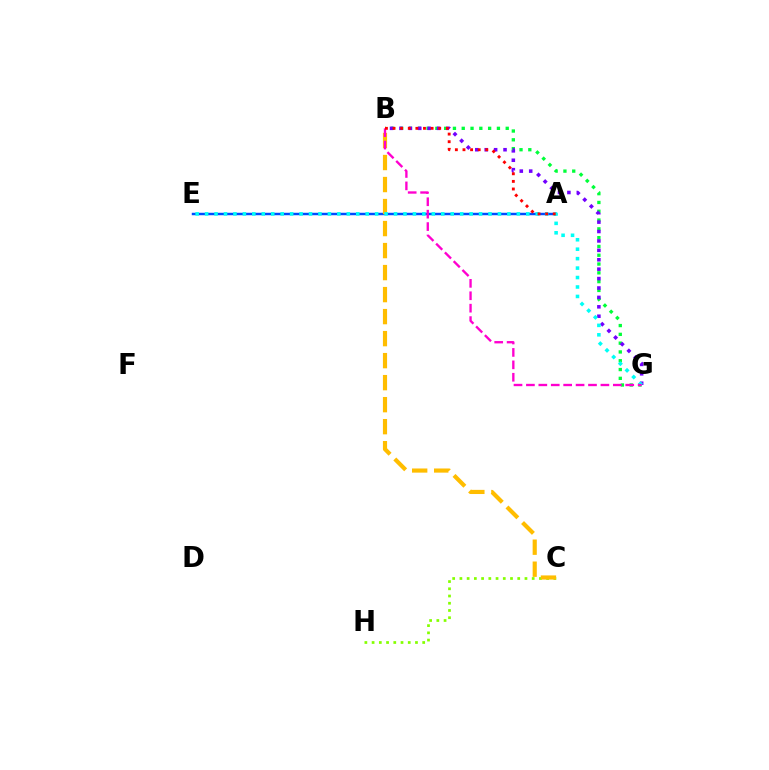{('C', 'H'): [{'color': '#84ff00', 'line_style': 'dotted', 'thickness': 1.96}], ('A', 'E'): [{'color': '#004bff', 'line_style': 'solid', 'thickness': 1.77}], ('B', 'C'): [{'color': '#ffbd00', 'line_style': 'dashed', 'thickness': 2.99}], ('B', 'G'): [{'color': '#00ff39', 'line_style': 'dotted', 'thickness': 2.39}, {'color': '#7200ff', 'line_style': 'dotted', 'thickness': 2.56}, {'color': '#ff00cf', 'line_style': 'dashed', 'thickness': 1.69}], ('E', 'G'): [{'color': '#00fff6', 'line_style': 'dotted', 'thickness': 2.57}], ('A', 'B'): [{'color': '#ff0000', 'line_style': 'dotted', 'thickness': 2.07}]}